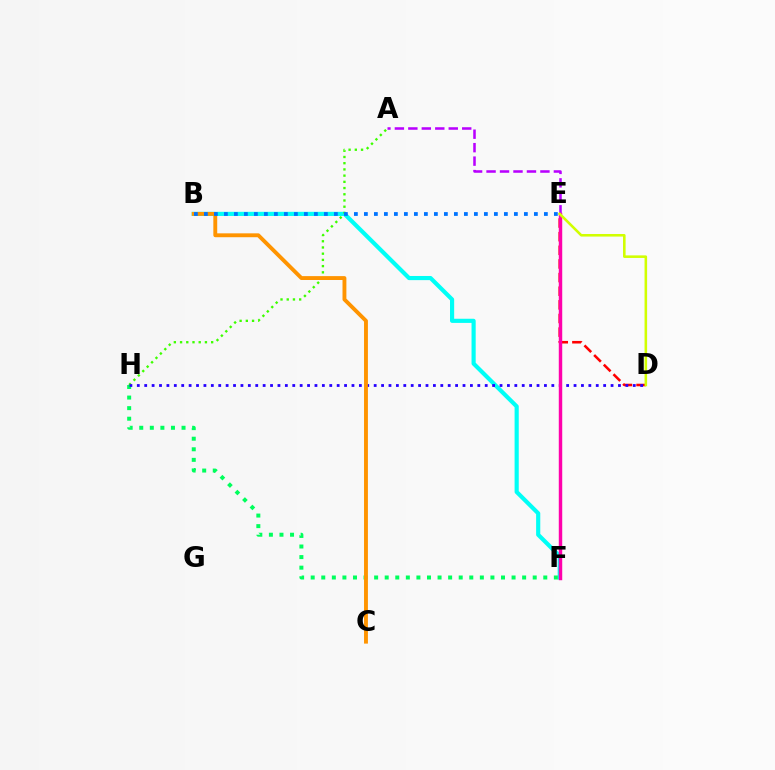{('B', 'F'): [{'color': '#00fff6', 'line_style': 'solid', 'thickness': 2.99}], ('A', 'E'): [{'color': '#b900ff', 'line_style': 'dashed', 'thickness': 1.83}], ('F', 'H'): [{'color': '#00ff5c', 'line_style': 'dotted', 'thickness': 2.87}], ('D', 'E'): [{'color': '#ff0000', 'line_style': 'dashed', 'thickness': 1.85}, {'color': '#d1ff00', 'line_style': 'solid', 'thickness': 1.85}], ('A', 'H'): [{'color': '#3dff00', 'line_style': 'dotted', 'thickness': 1.69}], ('D', 'H'): [{'color': '#2500ff', 'line_style': 'dotted', 'thickness': 2.01}], ('E', 'F'): [{'color': '#ff00ac', 'line_style': 'solid', 'thickness': 2.48}], ('B', 'C'): [{'color': '#ff9400', 'line_style': 'solid', 'thickness': 2.79}], ('B', 'E'): [{'color': '#0074ff', 'line_style': 'dotted', 'thickness': 2.72}]}